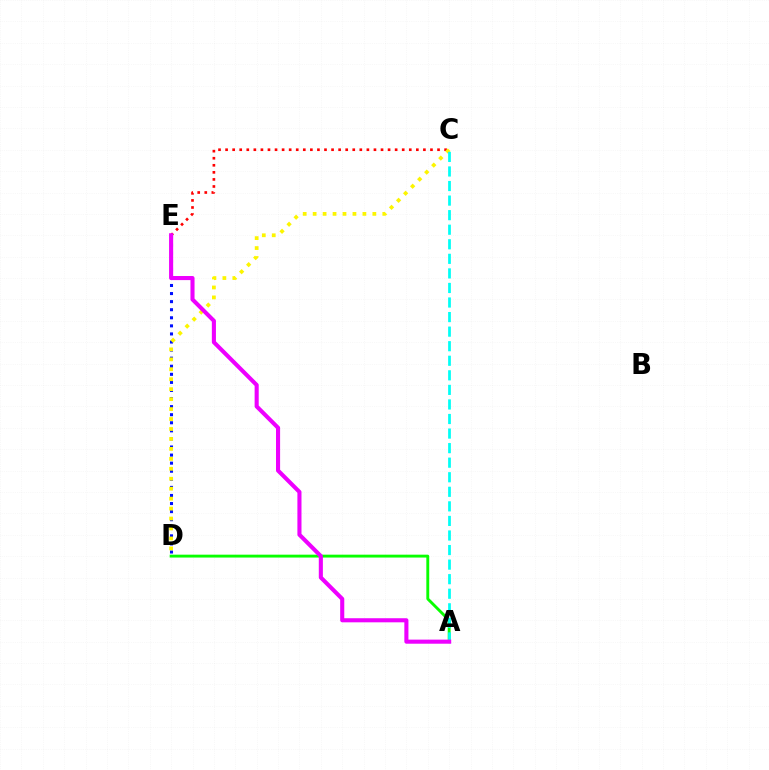{('D', 'E'): [{'color': '#0010ff', 'line_style': 'dotted', 'thickness': 2.19}], ('C', 'E'): [{'color': '#ff0000', 'line_style': 'dotted', 'thickness': 1.92}], ('C', 'D'): [{'color': '#fcf500', 'line_style': 'dotted', 'thickness': 2.7}], ('A', 'D'): [{'color': '#08ff00', 'line_style': 'solid', 'thickness': 2.07}], ('A', 'C'): [{'color': '#00fff6', 'line_style': 'dashed', 'thickness': 1.98}], ('A', 'E'): [{'color': '#ee00ff', 'line_style': 'solid', 'thickness': 2.94}]}